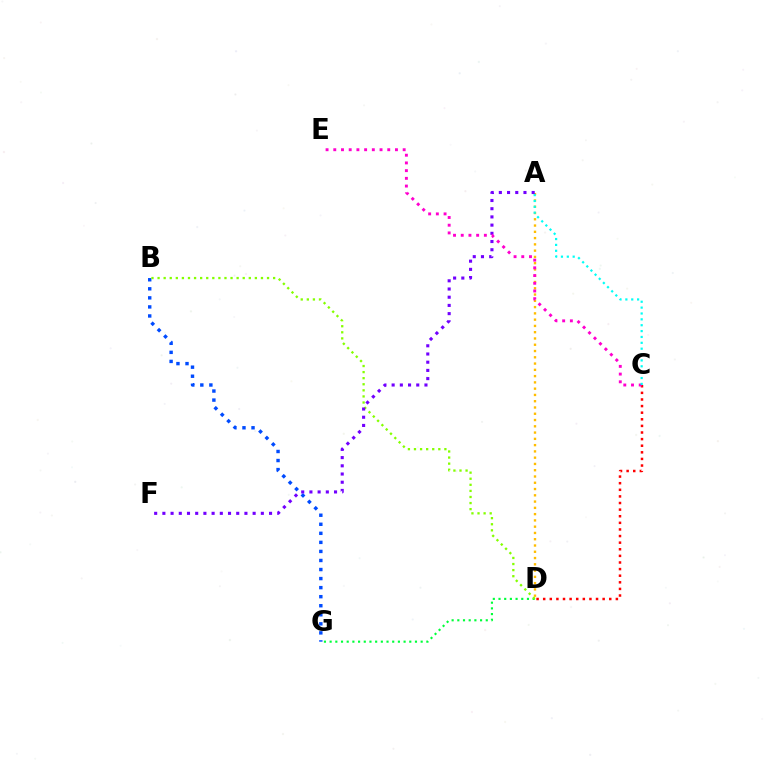{('A', 'D'): [{'color': '#ffbd00', 'line_style': 'dotted', 'thickness': 1.7}], ('B', 'G'): [{'color': '#004bff', 'line_style': 'dotted', 'thickness': 2.46}], ('D', 'G'): [{'color': '#00ff39', 'line_style': 'dotted', 'thickness': 1.55}], ('B', 'D'): [{'color': '#84ff00', 'line_style': 'dotted', 'thickness': 1.65}], ('C', 'D'): [{'color': '#ff0000', 'line_style': 'dotted', 'thickness': 1.8}], ('A', 'F'): [{'color': '#7200ff', 'line_style': 'dotted', 'thickness': 2.23}], ('C', 'E'): [{'color': '#ff00cf', 'line_style': 'dotted', 'thickness': 2.1}], ('A', 'C'): [{'color': '#00fff6', 'line_style': 'dotted', 'thickness': 1.59}]}